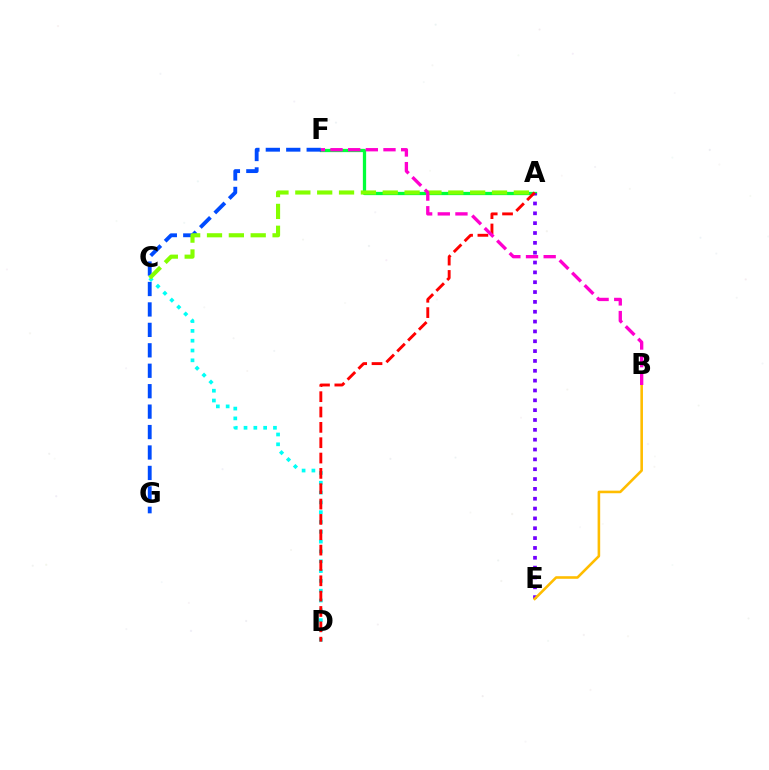{('C', 'D'): [{'color': '#00fff6', 'line_style': 'dotted', 'thickness': 2.67}], ('A', 'F'): [{'color': '#00ff39', 'line_style': 'solid', 'thickness': 2.35}], ('A', 'E'): [{'color': '#7200ff', 'line_style': 'dotted', 'thickness': 2.67}], ('F', 'G'): [{'color': '#004bff', 'line_style': 'dashed', 'thickness': 2.78}], ('A', 'D'): [{'color': '#ff0000', 'line_style': 'dashed', 'thickness': 2.08}], ('A', 'C'): [{'color': '#84ff00', 'line_style': 'dashed', 'thickness': 2.97}], ('B', 'E'): [{'color': '#ffbd00', 'line_style': 'solid', 'thickness': 1.86}], ('B', 'F'): [{'color': '#ff00cf', 'line_style': 'dashed', 'thickness': 2.4}]}